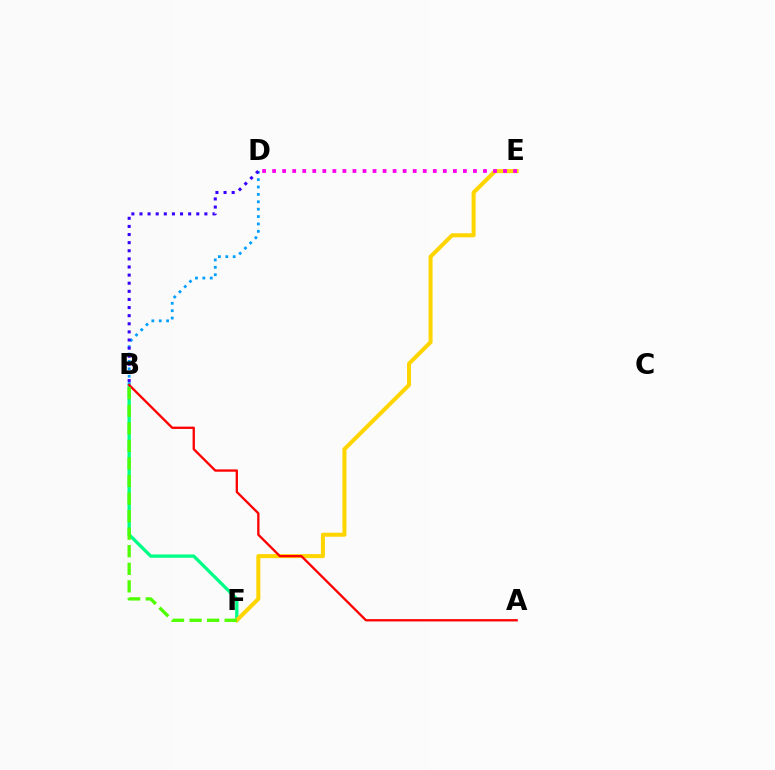{('B', 'F'): [{'color': '#00ff86', 'line_style': 'solid', 'thickness': 2.38}, {'color': '#4fff00', 'line_style': 'dashed', 'thickness': 2.38}], ('E', 'F'): [{'color': '#ffd500', 'line_style': 'solid', 'thickness': 2.9}], ('B', 'D'): [{'color': '#009eff', 'line_style': 'dotted', 'thickness': 2.01}, {'color': '#3700ff', 'line_style': 'dotted', 'thickness': 2.2}], ('D', 'E'): [{'color': '#ff00ed', 'line_style': 'dotted', 'thickness': 2.73}], ('A', 'B'): [{'color': '#ff0000', 'line_style': 'solid', 'thickness': 1.66}]}